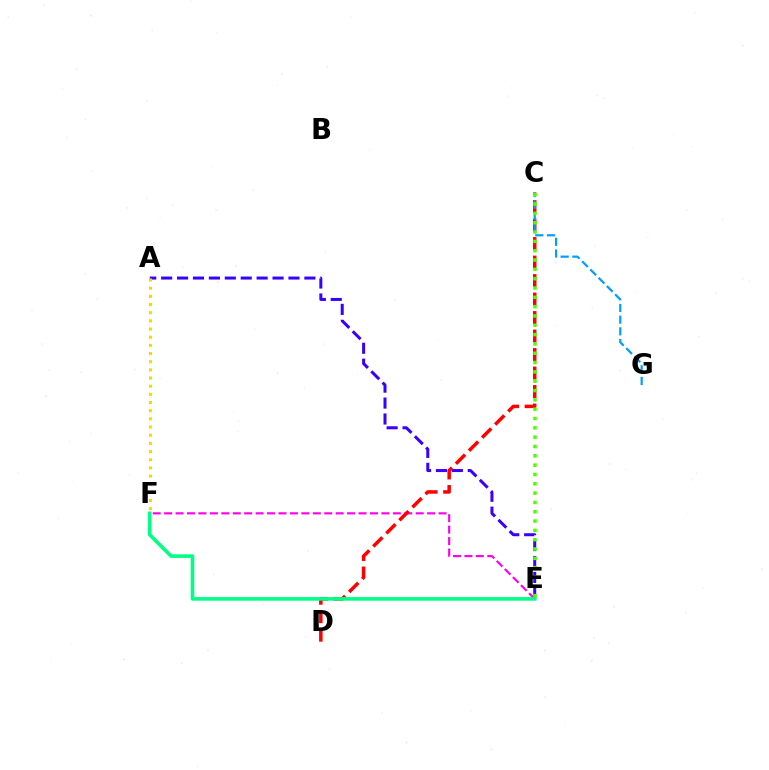{('A', 'E'): [{'color': '#3700ff', 'line_style': 'dashed', 'thickness': 2.16}], ('E', 'F'): [{'color': '#ff00ed', 'line_style': 'dashed', 'thickness': 1.55}, {'color': '#00ff86', 'line_style': 'solid', 'thickness': 2.58}], ('C', 'D'): [{'color': '#ff0000', 'line_style': 'dashed', 'thickness': 2.51}], ('C', 'G'): [{'color': '#009eff', 'line_style': 'dashed', 'thickness': 1.59}], ('C', 'E'): [{'color': '#4fff00', 'line_style': 'dotted', 'thickness': 2.53}], ('A', 'F'): [{'color': '#ffd500', 'line_style': 'dotted', 'thickness': 2.22}]}